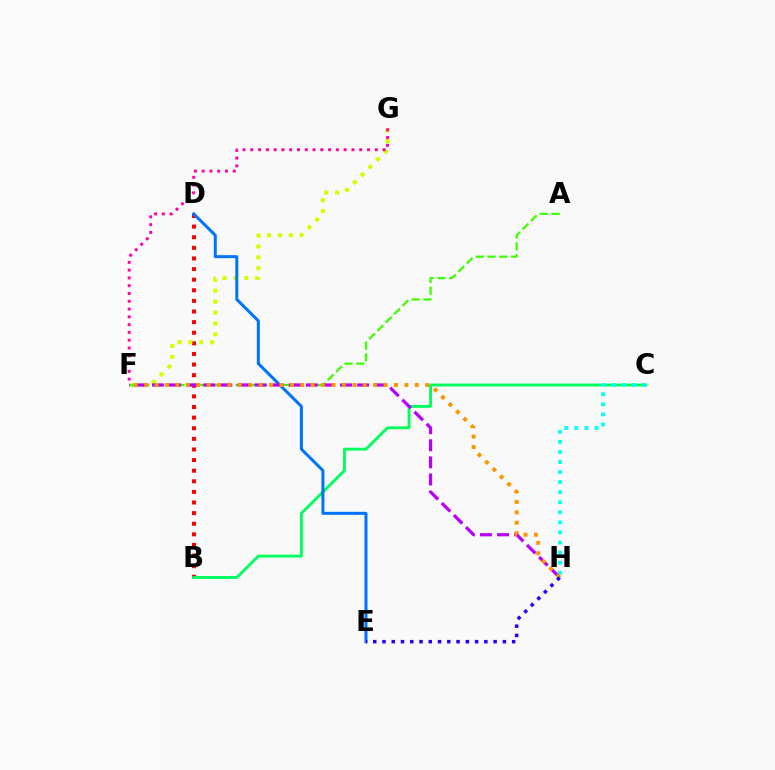{('B', 'D'): [{'color': '#ff0000', 'line_style': 'dotted', 'thickness': 2.88}], ('B', 'C'): [{'color': '#00ff5c', 'line_style': 'solid', 'thickness': 2.07}], ('F', 'G'): [{'color': '#d1ff00', 'line_style': 'dotted', 'thickness': 2.97}, {'color': '#ff00ac', 'line_style': 'dotted', 'thickness': 2.11}], ('C', 'H'): [{'color': '#00fff6', 'line_style': 'dotted', 'thickness': 2.74}], ('A', 'F'): [{'color': '#3dff00', 'line_style': 'dashed', 'thickness': 1.6}], ('D', 'E'): [{'color': '#0074ff', 'line_style': 'solid', 'thickness': 2.17}], ('F', 'H'): [{'color': '#b900ff', 'line_style': 'dashed', 'thickness': 2.32}, {'color': '#ff9400', 'line_style': 'dotted', 'thickness': 2.83}], ('E', 'H'): [{'color': '#2500ff', 'line_style': 'dotted', 'thickness': 2.52}]}